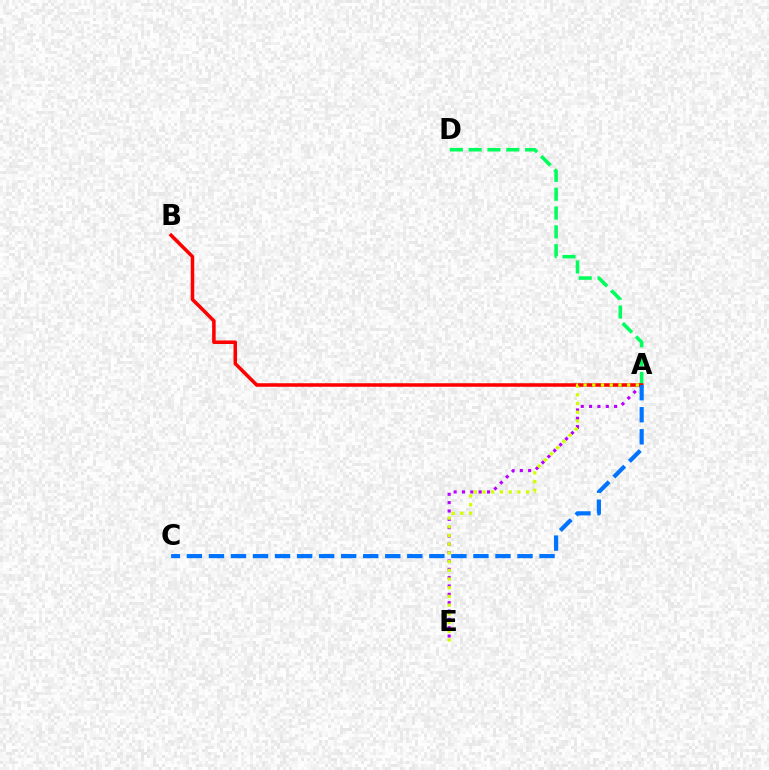{('A', 'D'): [{'color': '#00ff5c', 'line_style': 'dashed', 'thickness': 2.56}], ('A', 'E'): [{'color': '#b900ff', 'line_style': 'dotted', 'thickness': 2.27}, {'color': '#d1ff00', 'line_style': 'dotted', 'thickness': 2.37}], ('A', 'B'): [{'color': '#ff0000', 'line_style': 'solid', 'thickness': 2.54}], ('A', 'C'): [{'color': '#0074ff', 'line_style': 'dashed', 'thickness': 2.99}]}